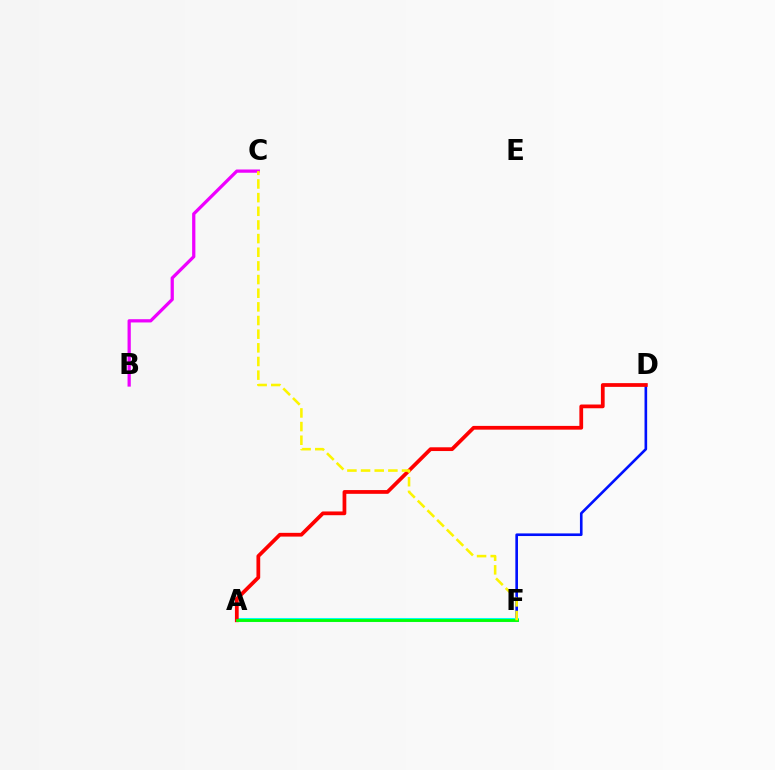{('D', 'F'): [{'color': '#0010ff', 'line_style': 'solid', 'thickness': 1.89}], ('A', 'F'): [{'color': '#00fff6', 'line_style': 'solid', 'thickness': 2.91}, {'color': '#08ff00', 'line_style': 'solid', 'thickness': 2.04}], ('A', 'D'): [{'color': '#ff0000', 'line_style': 'solid', 'thickness': 2.7}], ('B', 'C'): [{'color': '#ee00ff', 'line_style': 'solid', 'thickness': 2.34}], ('C', 'F'): [{'color': '#fcf500', 'line_style': 'dashed', 'thickness': 1.85}]}